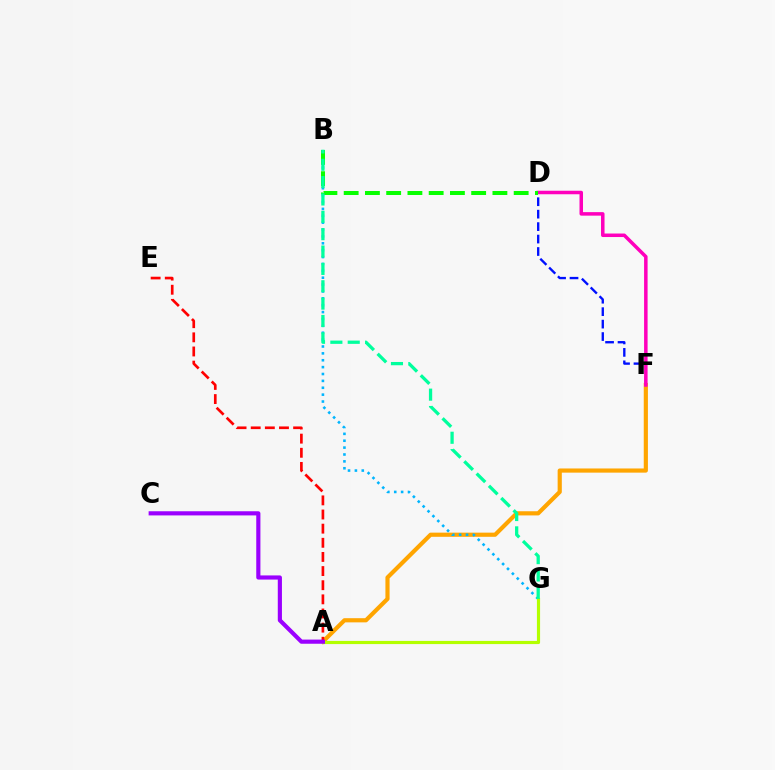{('A', 'F'): [{'color': '#ffa500', 'line_style': 'solid', 'thickness': 3.0}], ('A', 'E'): [{'color': '#ff0000', 'line_style': 'dashed', 'thickness': 1.92}], ('B', 'G'): [{'color': '#00b5ff', 'line_style': 'dotted', 'thickness': 1.87}, {'color': '#00ff9d', 'line_style': 'dashed', 'thickness': 2.36}], ('D', 'F'): [{'color': '#0010ff', 'line_style': 'dashed', 'thickness': 1.69}, {'color': '#ff00bd', 'line_style': 'solid', 'thickness': 2.53}], ('A', 'G'): [{'color': '#b3ff00', 'line_style': 'solid', 'thickness': 2.27}], ('B', 'D'): [{'color': '#08ff00', 'line_style': 'dashed', 'thickness': 2.89}], ('A', 'C'): [{'color': '#9b00ff', 'line_style': 'solid', 'thickness': 2.99}]}